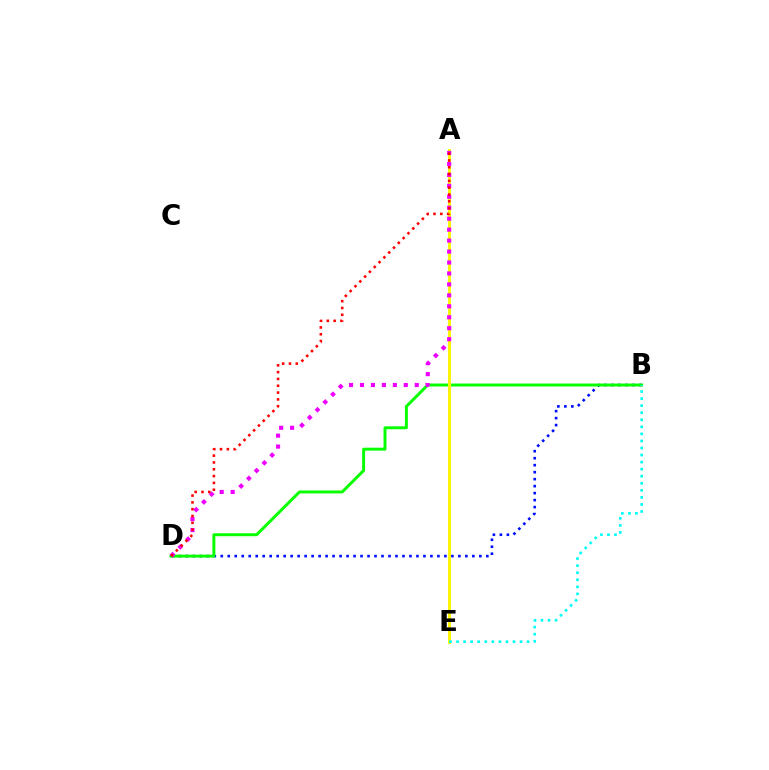{('B', 'D'): [{'color': '#0010ff', 'line_style': 'dotted', 'thickness': 1.9}, {'color': '#08ff00', 'line_style': 'solid', 'thickness': 2.13}], ('A', 'E'): [{'color': '#fcf500', 'line_style': 'solid', 'thickness': 2.11}], ('A', 'D'): [{'color': '#ee00ff', 'line_style': 'dotted', 'thickness': 2.98}, {'color': '#ff0000', 'line_style': 'dotted', 'thickness': 1.85}], ('B', 'E'): [{'color': '#00fff6', 'line_style': 'dotted', 'thickness': 1.92}]}